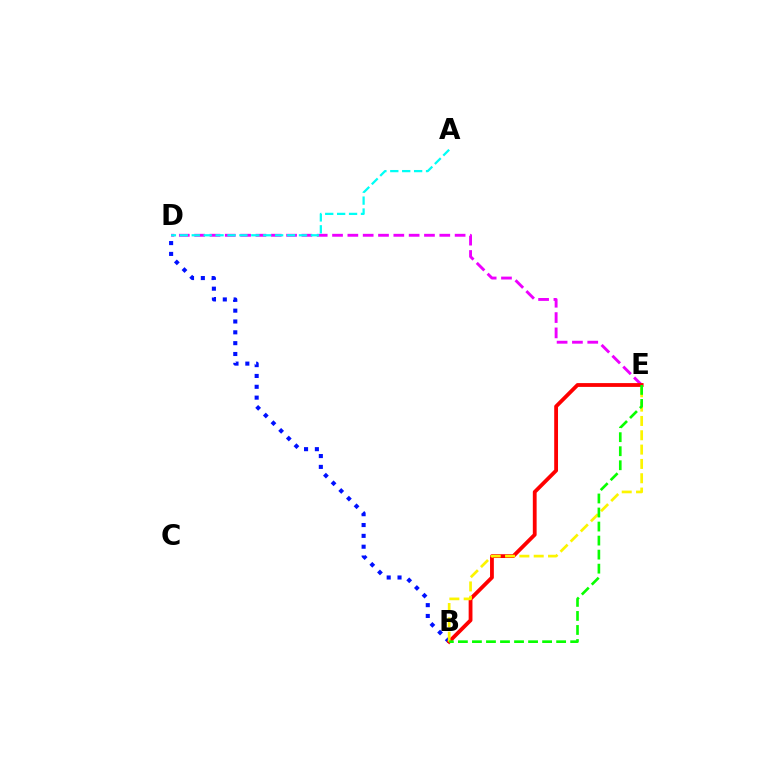{('B', 'D'): [{'color': '#0010ff', 'line_style': 'dotted', 'thickness': 2.94}], ('D', 'E'): [{'color': '#ee00ff', 'line_style': 'dashed', 'thickness': 2.08}], ('B', 'E'): [{'color': '#ff0000', 'line_style': 'solid', 'thickness': 2.74}, {'color': '#fcf500', 'line_style': 'dashed', 'thickness': 1.95}, {'color': '#08ff00', 'line_style': 'dashed', 'thickness': 1.91}], ('A', 'D'): [{'color': '#00fff6', 'line_style': 'dashed', 'thickness': 1.62}]}